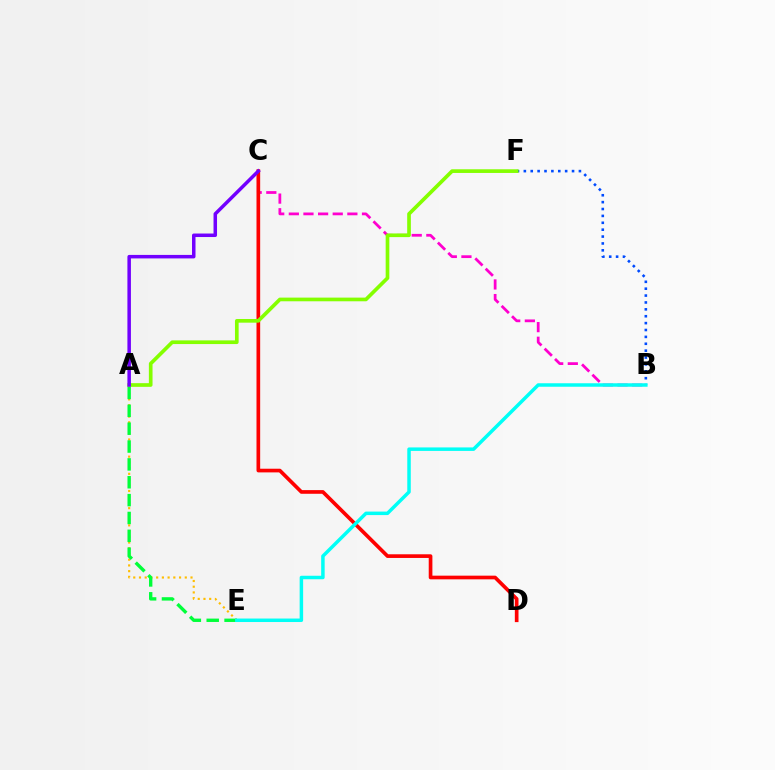{('B', 'F'): [{'color': '#004bff', 'line_style': 'dotted', 'thickness': 1.87}], ('B', 'C'): [{'color': '#ff00cf', 'line_style': 'dashed', 'thickness': 1.99}], ('A', 'E'): [{'color': '#ffbd00', 'line_style': 'dotted', 'thickness': 1.56}, {'color': '#00ff39', 'line_style': 'dashed', 'thickness': 2.43}], ('C', 'D'): [{'color': '#ff0000', 'line_style': 'solid', 'thickness': 2.64}], ('B', 'E'): [{'color': '#00fff6', 'line_style': 'solid', 'thickness': 2.51}], ('A', 'F'): [{'color': '#84ff00', 'line_style': 'solid', 'thickness': 2.64}], ('A', 'C'): [{'color': '#7200ff', 'line_style': 'solid', 'thickness': 2.52}]}